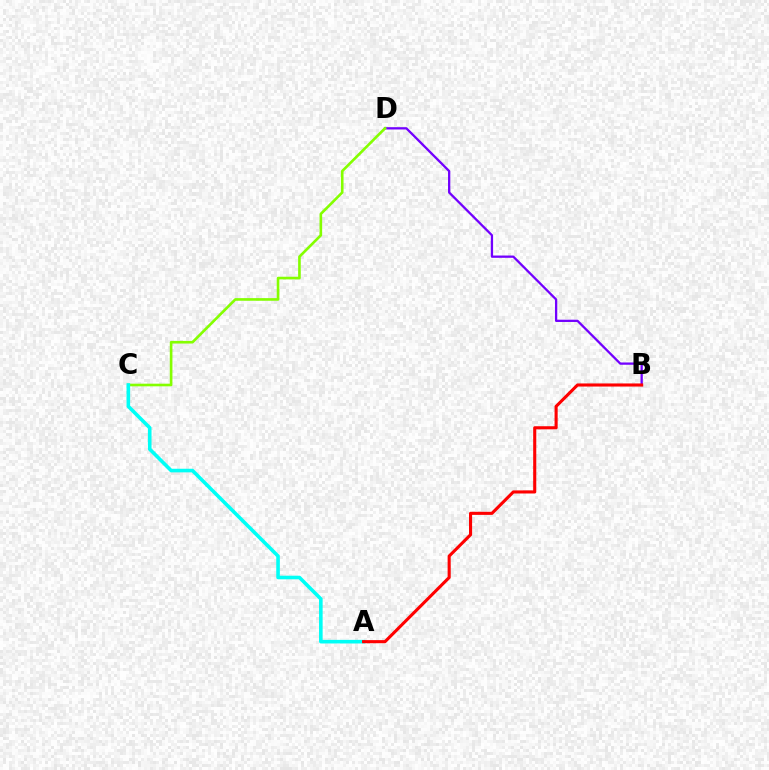{('B', 'D'): [{'color': '#7200ff', 'line_style': 'solid', 'thickness': 1.65}], ('C', 'D'): [{'color': '#84ff00', 'line_style': 'solid', 'thickness': 1.9}], ('A', 'C'): [{'color': '#00fff6', 'line_style': 'solid', 'thickness': 2.59}], ('A', 'B'): [{'color': '#ff0000', 'line_style': 'solid', 'thickness': 2.23}]}